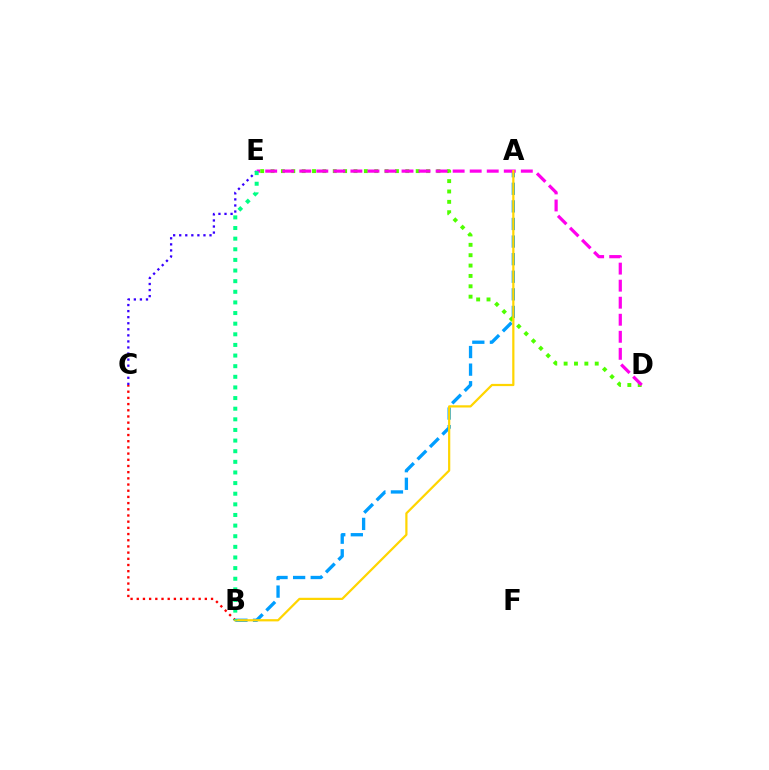{('A', 'B'): [{'color': '#009eff', 'line_style': 'dashed', 'thickness': 2.39}, {'color': '#ffd500', 'line_style': 'solid', 'thickness': 1.6}], ('B', 'C'): [{'color': '#ff0000', 'line_style': 'dotted', 'thickness': 1.68}], ('D', 'E'): [{'color': '#4fff00', 'line_style': 'dotted', 'thickness': 2.82}, {'color': '#ff00ed', 'line_style': 'dashed', 'thickness': 2.32}], ('C', 'E'): [{'color': '#3700ff', 'line_style': 'dotted', 'thickness': 1.65}], ('B', 'E'): [{'color': '#00ff86', 'line_style': 'dotted', 'thickness': 2.89}]}